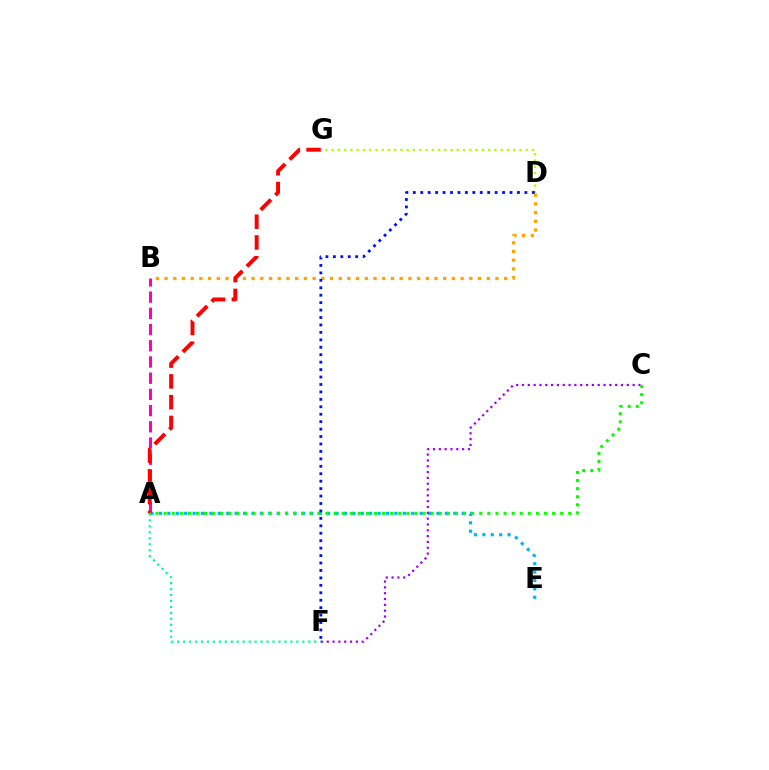{('A', 'B'): [{'color': '#ff00bd', 'line_style': 'dashed', 'thickness': 2.2}], ('A', 'E'): [{'color': '#00b5ff', 'line_style': 'dotted', 'thickness': 2.28}], ('D', 'G'): [{'color': '#b3ff00', 'line_style': 'dotted', 'thickness': 1.7}], ('A', 'F'): [{'color': '#00ff9d', 'line_style': 'dotted', 'thickness': 1.62}], ('C', 'F'): [{'color': '#9b00ff', 'line_style': 'dotted', 'thickness': 1.58}], ('B', 'D'): [{'color': '#ffa500', 'line_style': 'dotted', 'thickness': 2.37}], ('A', 'G'): [{'color': '#ff0000', 'line_style': 'dashed', 'thickness': 2.82}], ('A', 'C'): [{'color': '#08ff00', 'line_style': 'dotted', 'thickness': 2.2}], ('D', 'F'): [{'color': '#0010ff', 'line_style': 'dotted', 'thickness': 2.02}]}